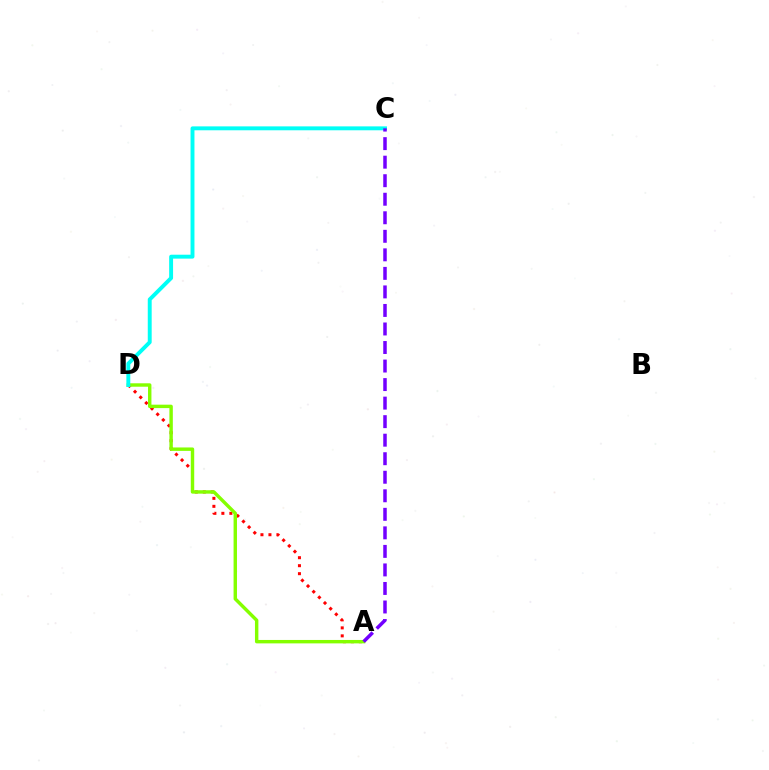{('A', 'D'): [{'color': '#ff0000', 'line_style': 'dotted', 'thickness': 2.17}, {'color': '#84ff00', 'line_style': 'solid', 'thickness': 2.46}], ('C', 'D'): [{'color': '#00fff6', 'line_style': 'solid', 'thickness': 2.82}], ('A', 'C'): [{'color': '#7200ff', 'line_style': 'dashed', 'thickness': 2.52}]}